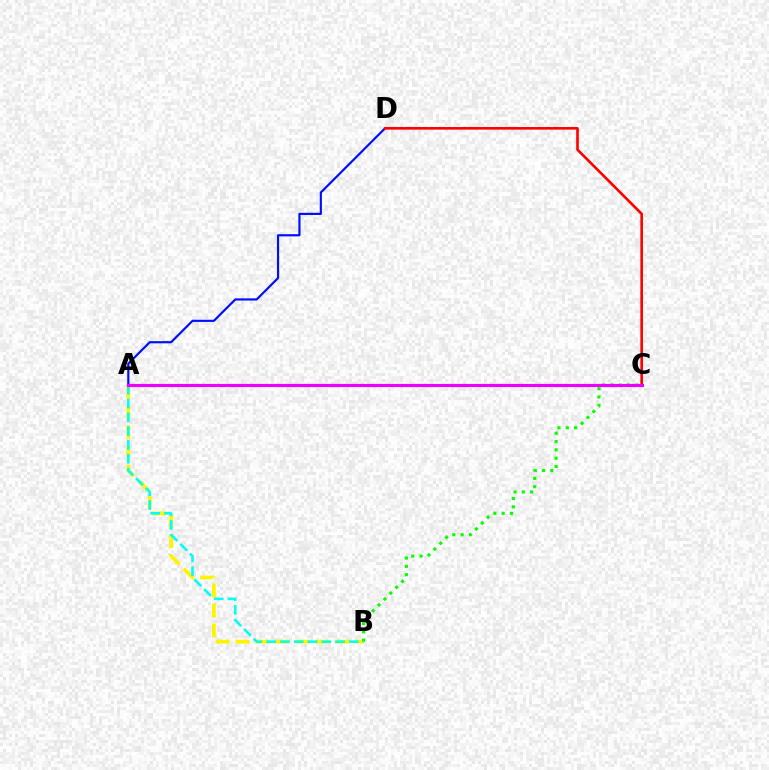{('A', 'D'): [{'color': '#0010ff', 'line_style': 'solid', 'thickness': 1.57}], ('A', 'B'): [{'color': '#fcf500', 'line_style': 'dashed', 'thickness': 2.71}, {'color': '#00fff6', 'line_style': 'dashed', 'thickness': 1.87}], ('B', 'C'): [{'color': '#08ff00', 'line_style': 'dotted', 'thickness': 2.26}], ('C', 'D'): [{'color': '#ff0000', 'line_style': 'solid', 'thickness': 1.88}], ('A', 'C'): [{'color': '#ee00ff', 'line_style': 'solid', 'thickness': 2.27}]}